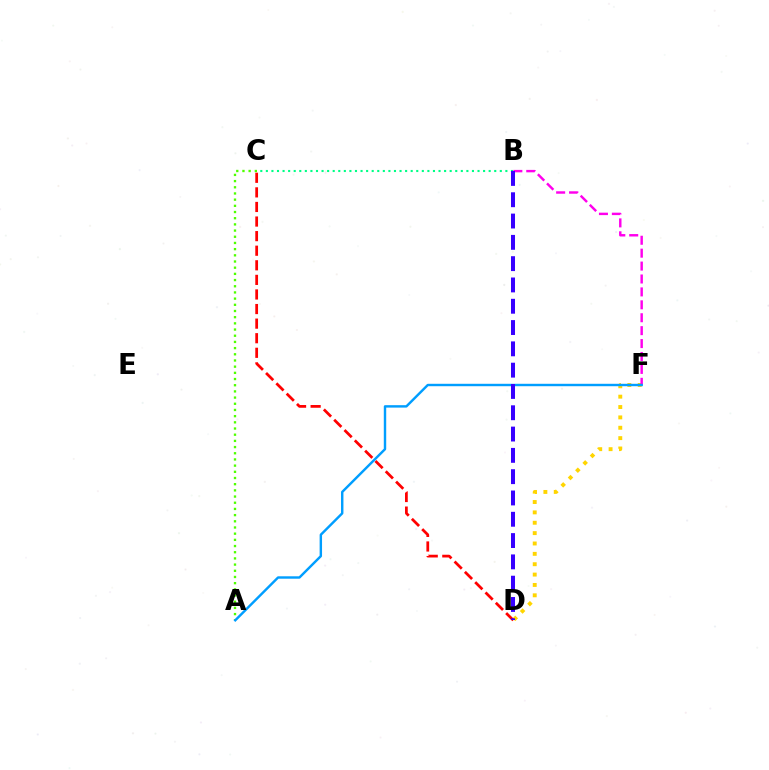{('D', 'F'): [{'color': '#ffd500', 'line_style': 'dotted', 'thickness': 2.82}], ('B', 'C'): [{'color': '#00ff86', 'line_style': 'dotted', 'thickness': 1.51}], ('A', 'C'): [{'color': '#4fff00', 'line_style': 'dotted', 'thickness': 1.68}], ('C', 'D'): [{'color': '#ff0000', 'line_style': 'dashed', 'thickness': 1.98}], ('B', 'F'): [{'color': '#ff00ed', 'line_style': 'dashed', 'thickness': 1.75}], ('A', 'F'): [{'color': '#009eff', 'line_style': 'solid', 'thickness': 1.75}], ('B', 'D'): [{'color': '#3700ff', 'line_style': 'dashed', 'thickness': 2.89}]}